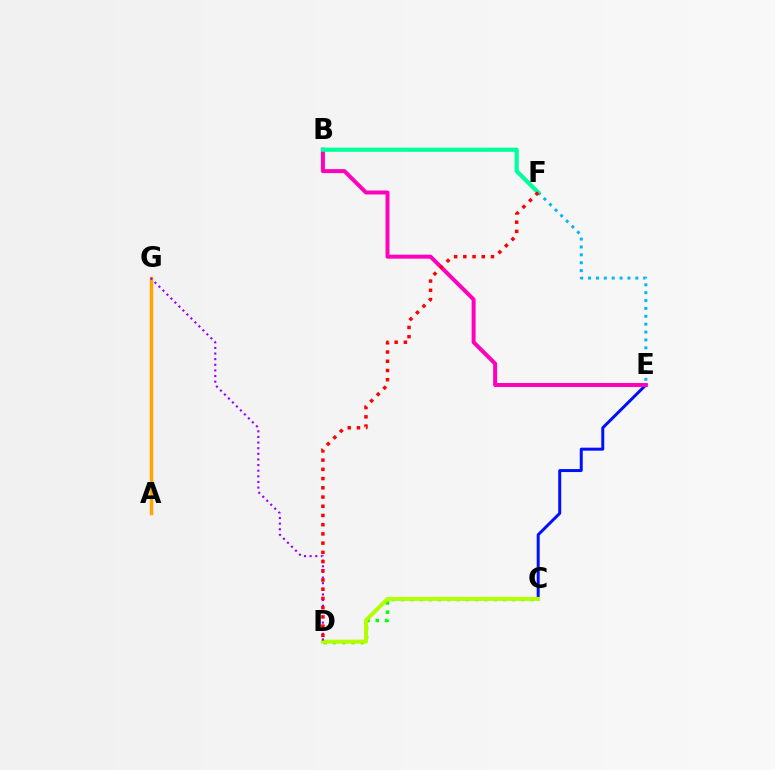{('A', 'G'): [{'color': '#ffa500', 'line_style': 'solid', 'thickness': 2.48}], ('E', 'F'): [{'color': '#00b5ff', 'line_style': 'dotted', 'thickness': 2.14}], ('C', 'E'): [{'color': '#0010ff', 'line_style': 'solid', 'thickness': 2.15}], ('C', 'D'): [{'color': '#08ff00', 'line_style': 'dotted', 'thickness': 2.52}, {'color': '#b3ff00', 'line_style': 'solid', 'thickness': 2.87}], ('B', 'E'): [{'color': '#ff00bd', 'line_style': 'solid', 'thickness': 2.86}], ('B', 'F'): [{'color': '#00ff9d', 'line_style': 'solid', 'thickness': 3.0}], ('D', 'G'): [{'color': '#9b00ff', 'line_style': 'dotted', 'thickness': 1.53}], ('D', 'F'): [{'color': '#ff0000', 'line_style': 'dotted', 'thickness': 2.51}]}